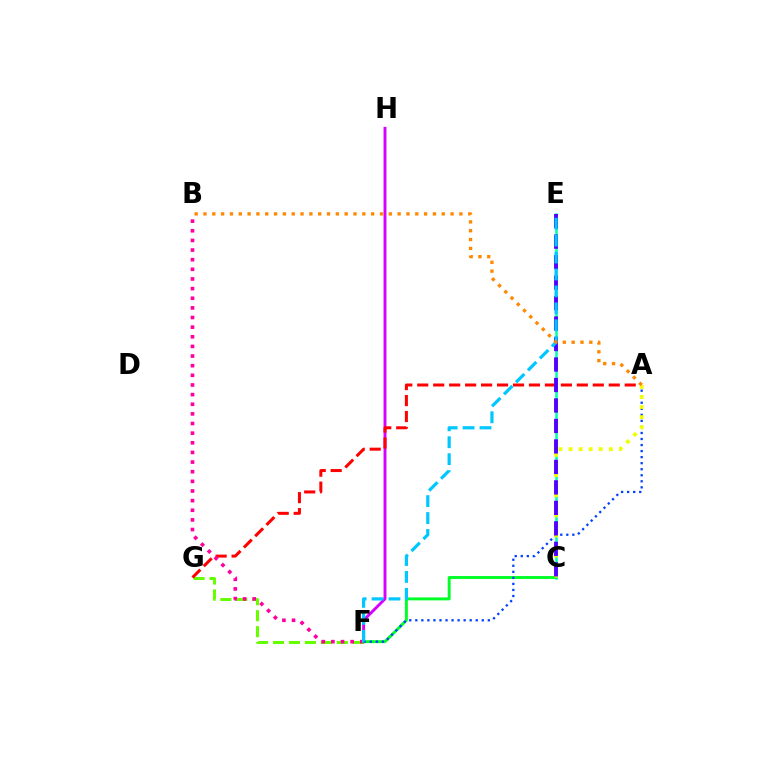{('F', 'H'): [{'color': '#d600ff', 'line_style': 'solid', 'thickness': 2.09}], ('F', 'G'): [{'color': '#66ff00', 'line_style': 'dashed', 'thickness': 2.17}], ('A', 'G'): [{'color': '#ff0000', 'line_style': 'dashed', 'thickness': 2.17}], ('C', 'E'): [{'color': '#00ffaf', 'line_style': 'solid', 'thickness': 1.83}, {'color': '#4f00ff', 'line_style': 'dashed', 'thickness': 2.78}], ('B', 'F'): [{'color': '#ff00a0', 'line_style': 'dotted', 'thickness': 2.62}], ('C', 'F'): [{'color': '#00ff27', 'line_style': 'solid', 'thickness': 2.1}], ('A', 'F'): [{'color': '#003fff', 'line_style': 'dotted', 'thickness': 1.64}], ('A', 'C'): [{'color': '#eeff00', 'line_style': 'dotted', 'thickness': 2.74}], ('E', 'F'): [{'color': '#00c7ff', 'line_style': 'dashed', 'thickness': 2.3}], ('A', 'B'): [{'color': '#ff8800', 'line_style': 'dotted', 'thickness': 2.4}]}